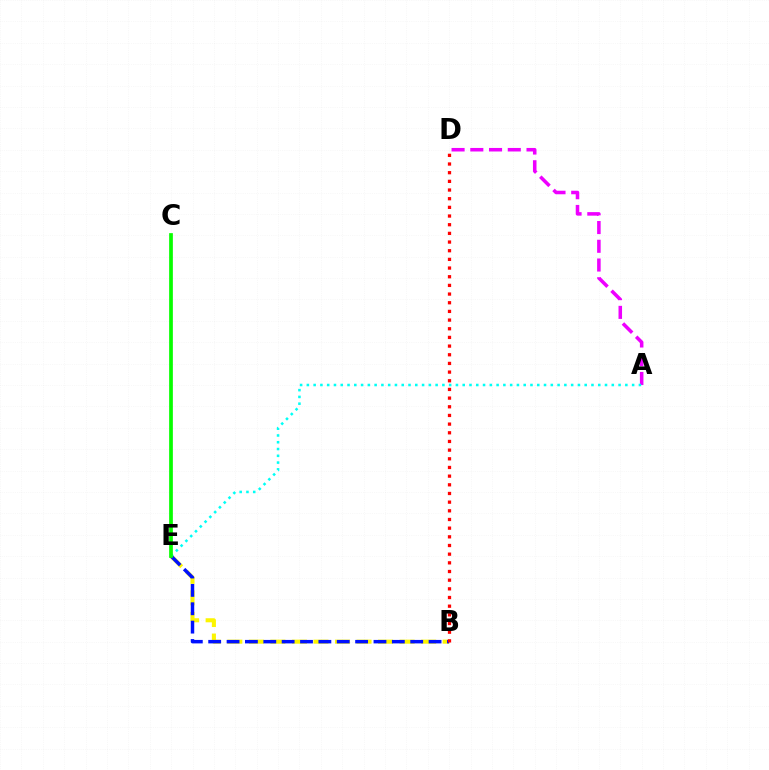{('A', 'D'): [{'color': '#ee00ff', 'line_style': 'dashed', 'thickness': 2.55}], ('B', 'E'): [{'color': '#fcf500', 'line_style': 'dashed', 'thickness': 2.93}, {'color': '#0010ff', 'line_style': 'dashed', 'thickness': 2.49}], ('B', 'D'): [{'color': '#ff0000', 'line_style': 'dotted', 'thickness': 2.36}], ('A', 'E'): [{'color': '#00fff6', 'line_style': 'dotted', 'thickness': 1.84}], ('C', 'E'): [{'color': '#08ff00', 'line_style': 'solid', 'thickness': 2.67}]}